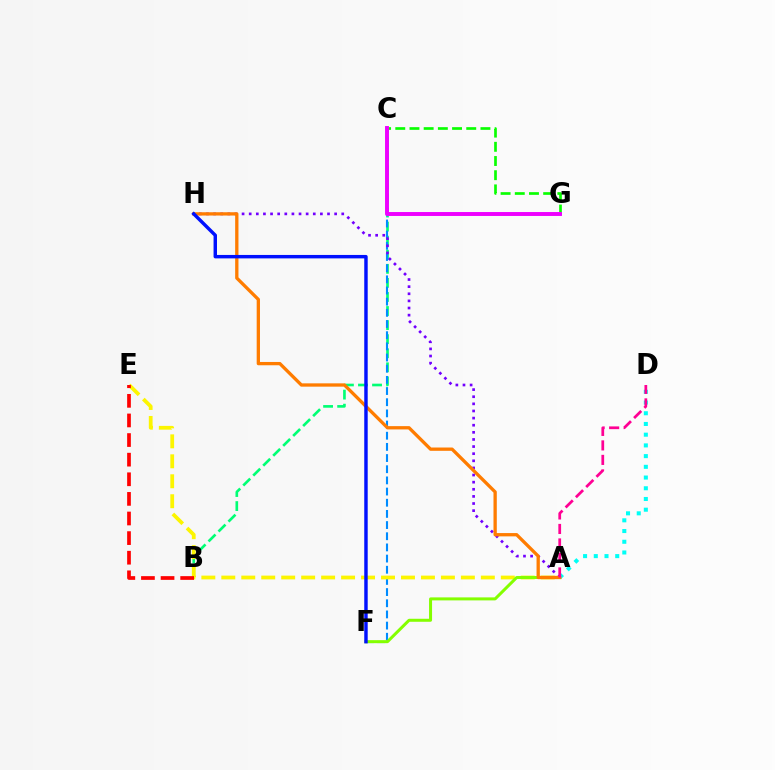{('B', 'C'): [{'color': '#00ff74', 'line_style': 'dashed', 'thickness': 1.91}], ('C', 'F'): [{'color': '#008cff', 'line_style': 'dashed', 'thickness': 1.52}], ('A', 'E'): [{'color': '#fcf500', 'line_style': 'dashed', 'thickness': 2.71}], ('A', 'F'): [{'color': '#84ff00', 'line_style': 'solid', 'thickness': 2.17}], ('A', 'D'): [{'color': '#00fff6', 'line_style': 'dotted', 'thickness': 2.91}, {'color': '#ff0094', 'line_style': 'dashed', 'thickness': 1.97}], ('A', 'H'): [{'color': '#7200ff', 'line_style': 'dotted', 'thickness': 1.93}, {'color': '#ff7c00', 'line_style': 'solid', 'thickness': 2.38}], ('C', 'G'): [{'color': '#08ff00', 'line_style': 'dashed', 'thickness': 1.93}, {'color': '#ee00ff', 'line_style': 'solid', 'thickness': 2.83}], ('B', 'E'): [{'color': '#ff0000', 'line_style': 'dashed', 'thickness': 2.66}], ('F', 'H'): [{'color': '#0010ff', 'line_style': 'solid', 'thickness': 2.48}]}